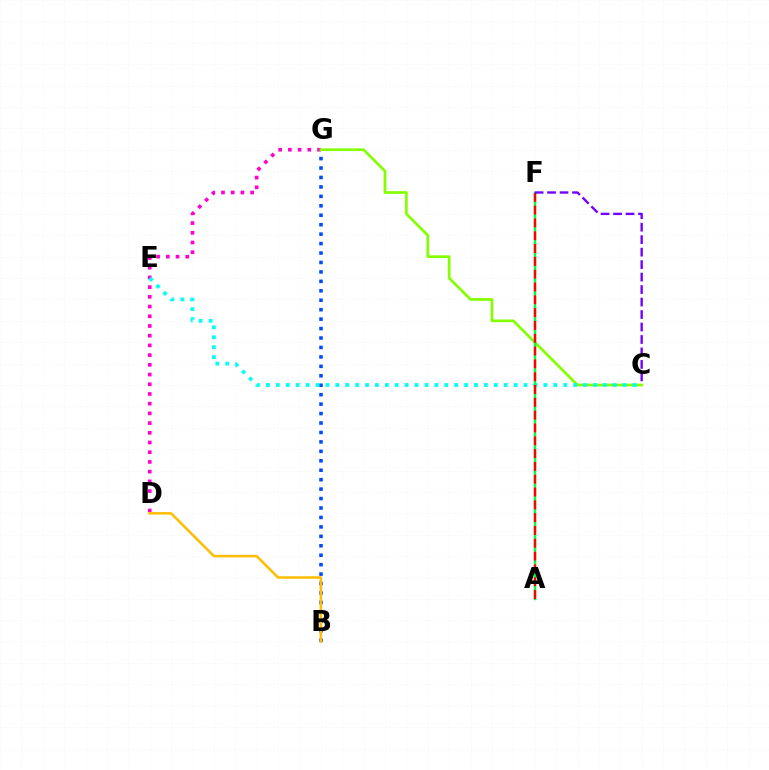{('D', 'G'): [{'color': '#ff00cf', 'line_style': 'dotted', 'thickness': 2.64}], ('B', 'G'): [{'color': '#004bff', 'line_style': 'dotted', 'thickness': 2.57}], ('C', 'G'): [{'color': '#84ff00', 'line_style': 'solid', 'thickness': 1.95}], ('C', 'E'): [{'color': '#00fff6', 'line_style': 'dotted', 'thickness': 2.69}], ('A', 'F'): [{'color': '#00ff39', 'line_style': 'solid', 'thickness': 1.7}, {'color': '#ff0000', 'line_style': 'dashed', 'thickness': 1.74}], ('B', 'D'): [{'color': '#ffbd00', 'line_style': 'solid', 'thickness': 1.82}], ('C', 'F'): [{'color': '#7200ff', 'line_style': 'dashed', 'thickness': 1.69}]}